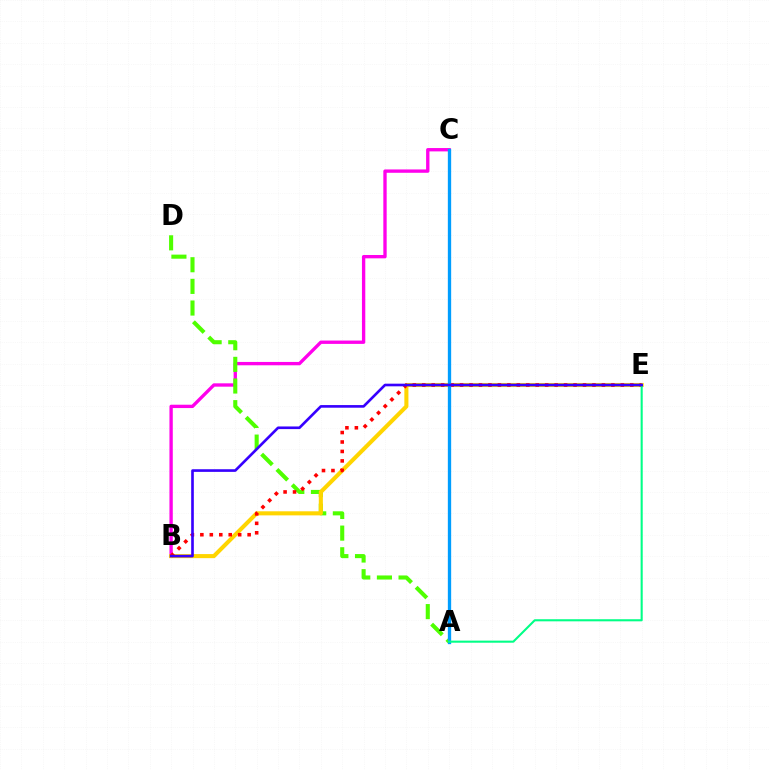{('B', 'C'): [{'color': '#ff00ed', 'line_style': 'solid', 'thickness': 2.41}], ('A', 'D'): [{'color': '#4fff00', 'line_style': 'dashed', 'thickness': 2.94}], ('B', 'E'): [{'color': '#ffd500', 'line_style': 'solid', 'thickness': 2.93}, {'color': '#ff0000', 'line_style': 'dotted', 'thickness': 2.57}, {'color': '#3700ff', 'line_style': 'solid', 'thickness': 1.9}], ('A', 'C'): [{'color': '#009eff', 'line_style': 'solid', 'thickness': 2.39}], ('A', 'E'): [{'color': '#00ff86', 'line_style': 'solid', 'thickness': 1.51}]}